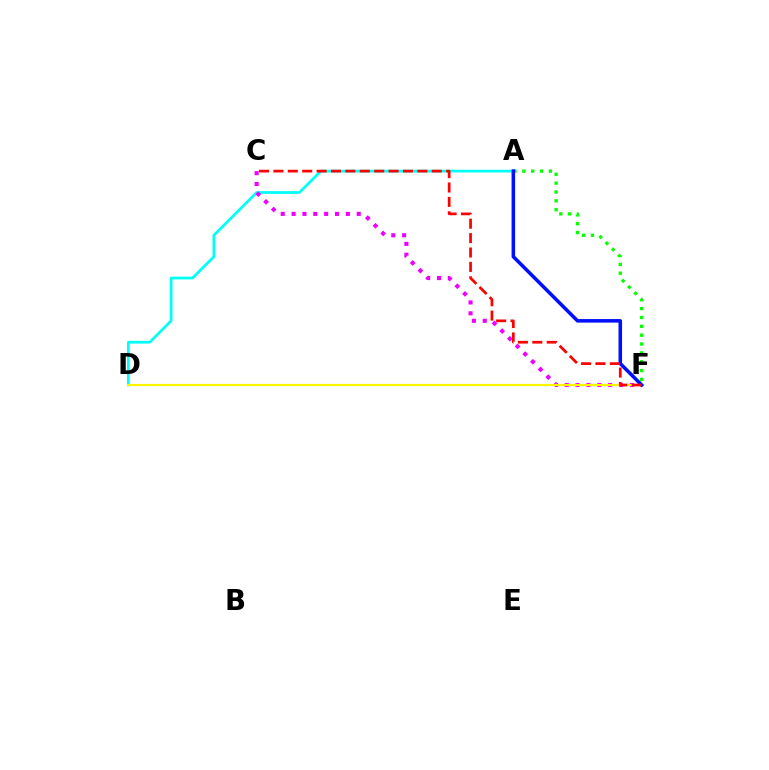{('A', 'F'): [{'color': '#08ff00', 'line_style': 'dotted', 'thickness': 2.41}, {'color': '#0010ff', 'line_style': 'solid', 'thickness': 2.55}], ('A', 'D'): [{'color': '#00fff6', 'line_style': 'solid', 'thickness': 1.98}], ('C', 'F'): [{'color': '#ee00ff', 'line_style': 'dotted', 'thickness': 2.95}, {'color': '#ff0000', 'line_style': 'dashed', 'thickness': 1.96}], ('D', 'F'): [{'color': '#fcf500', 'line_style': 'solid', 'thickness': 1.55}]}